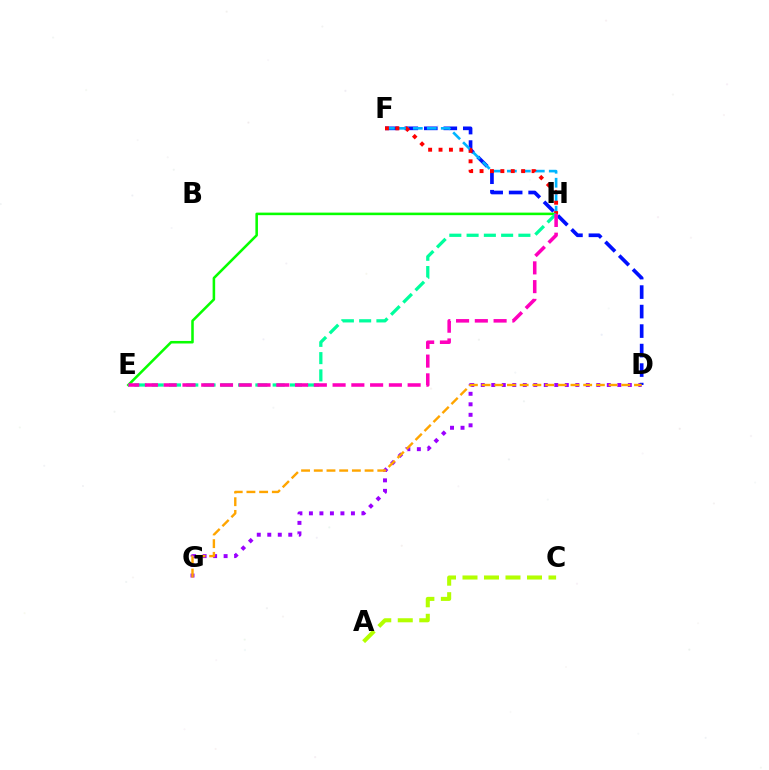{('D', 'G'): [{'color': '#9b00ff', 'line_style': 'dotted', 'thickness': 2.85}, {'color': '#ffa500', 'line_style': 'dashed', 'thickness': 1.73}], ('D', 'F'): [{'color': '#0010ff', 'line_style': 'dashed', 'thickness': 2.65}], ('F', 'H'): [{'color': '#00b5ff', 'line_style': 'dashed', 'thickness': 1.9}, {'color': '#ff0000', 'line_style': 'dotted', 'thickness': 2.83}], ('A', 'C'): [{'color': '#b3ff00', 'line_style': 'dashed', 'thickness': 2.92}], ('E', 'H'): [{'color': '#08ff00', 'line_style': 'solid', 'thickness': 1.84}, {'color': '#00ff9d', 'line_style': 'dashed', 'thickness': 2.35}, {'color': '#ff00bd', 'line_style': 'dashed', 'thickness': 2.55}]}